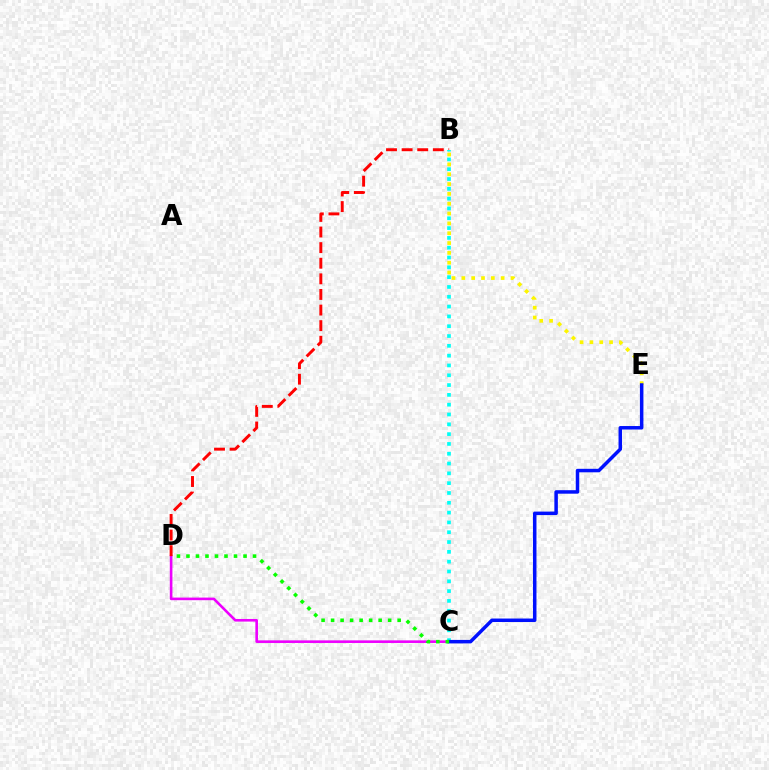{('C', 'D'): [{'color': '#ee00ff', 'line_style': 'solid', 'thickness': 1.88}, {'color': '#08ff00', 'line_style': 'dotted', 'thickness': 2.58}], ('B', 'D'): [{'color': '#ff0000', 'line_style': 'dashed', 'thickness': 2.12}], ('B', 'C'): [{'color': '#00fff6', 'line_style': 'dotted', 'thickness': 2.67}], ('B', 'E'): [{'color': '#fcf500', 'line_style': 'dotted', 'thickness': 2.67}], ('C', 'E'): [{'color': '#0010ff', 'line_style': 'solid', 'thickness': 2.52}]}